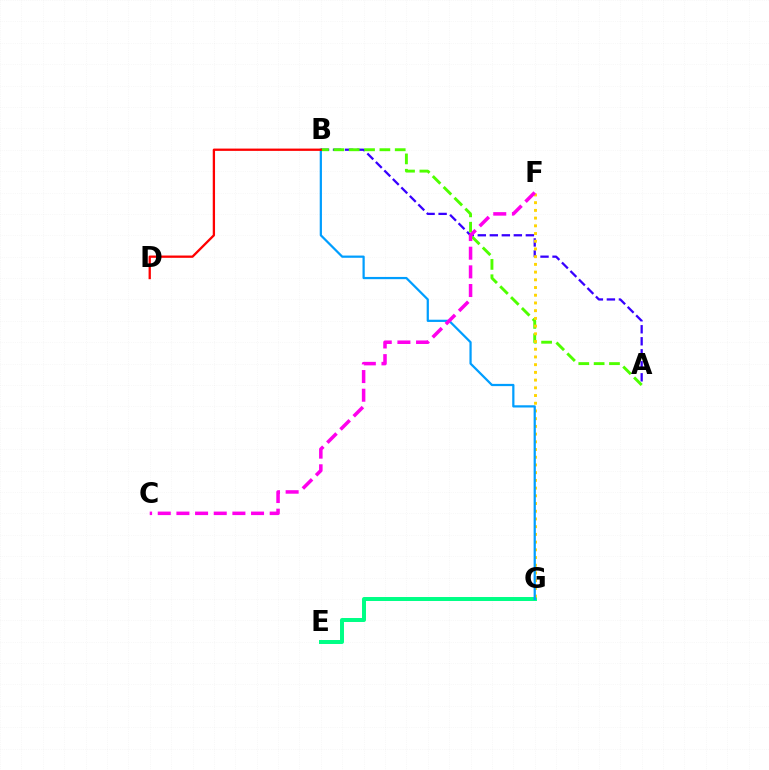{('A', 'B'): [{'color': '#3700ff', 'line_style': 'dashed', 'thickness': 1.63}, {'color': '#4fff00', 'line_style': 'dashed', 'thickness': 2.08}], ('E', 'G'): [{'color': '#00ff86', 'line_style': 'solid', 'thickness': 2.86}], ('F', 'G'): [{'color': '#ffd500', 'line_style': 'dotted', 'thickness': 2.1}], ('B', 'G'): [{'color': '#009eff', 'line_style': 'solid', 'thickness': 1.61}], ('C', 'F'): [{'color': '#ff00ed', 'line_style': 'dashed', 'thickness': 2.53}], ('B', 'D'): [{'color': '#ff0000', 'line_style': 'solid', 'thickness': 1.65}]}